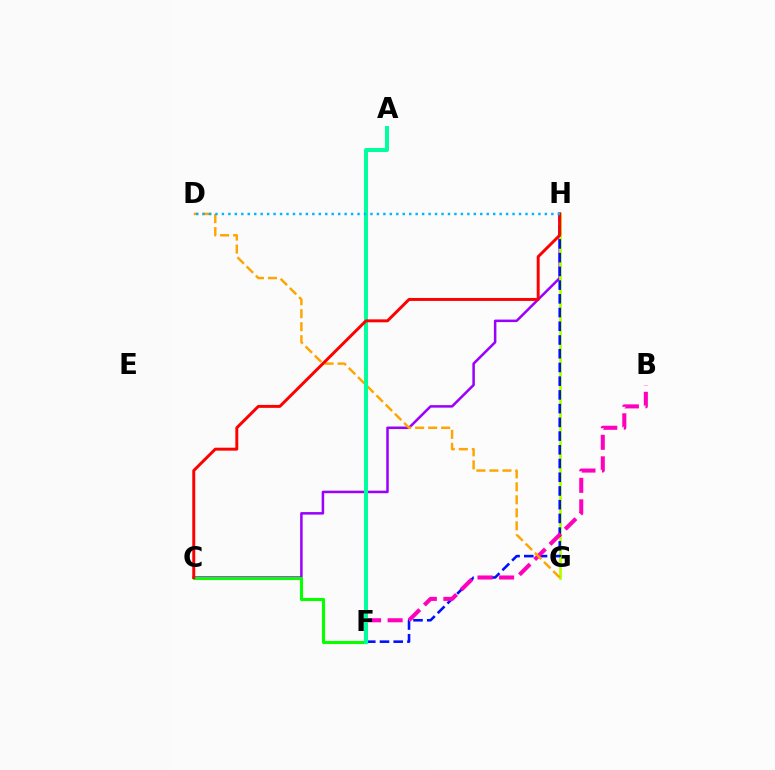{('C', 'H'): [{'color': '#9b00ff', 'line_style': 'solid', 'thickness': 1.81}, {'color': '#ff0000', 'line_style': 'solid', 'thickness': 2.12}], ('G', 'H'): [{'color': '#b3ff00', 'line_style': 'solid', 'thickness': 1.98}], ('F', 'H'): [{'color': '#0010ff', 'line_style': 'dashed', 'thickness': 1.86}], ('C', 'F'): [{'color': '#08ff00', 'line_style': 'solid', 'thickness': 2.24}], ('B', 'F'): [{'color': '#ff00bd', 'line_style': 'dashed', 'thickness': 2.92}], ('D', 'G'): [{'color': '#ffa500', 'line_style': 'dashed', 'thickness': 1.77}], ('A', 'F'): [{'color': '#00ff9d', 'line_style': 'solid', 'thickness': 2.86}], ('D', 'H'): [{'color': '#00b5ff', 'line_style': 'dotted', 'thickness': 1.75}]}